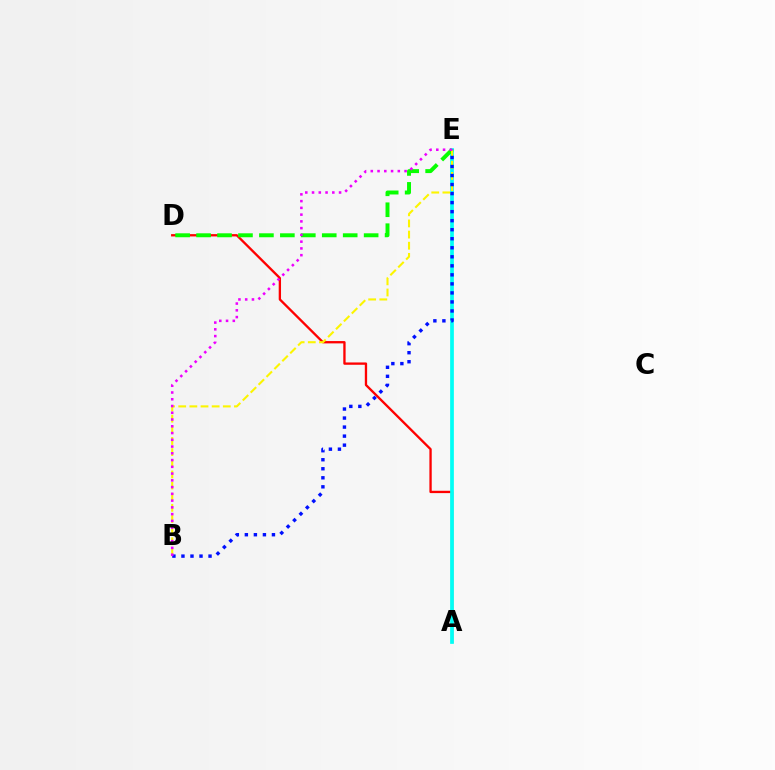{('A', 'D'): [{'color': '#ff0000', 'line_style': 'solid', 'thickness': 1.67}], ('A', 'E'): [{'color': '#00fff6', 'line_style': 'solid', 'thickness': 2.67}], ('D', 'E'): [{'color': '#08ff00', 'line_style': 'dashed', 'thickness': 2.85}], ('B', 'E'): [{'color': '#fcf500', 'line_style': 'dashed', 'thickness': 1.51}, {'color': '#0010ff', 'line_style': 'dotted', 'thickness': 2.45}, {'color': '#ee00ff', 'line_style': 'dotted', 'thickness': 1.84}]}